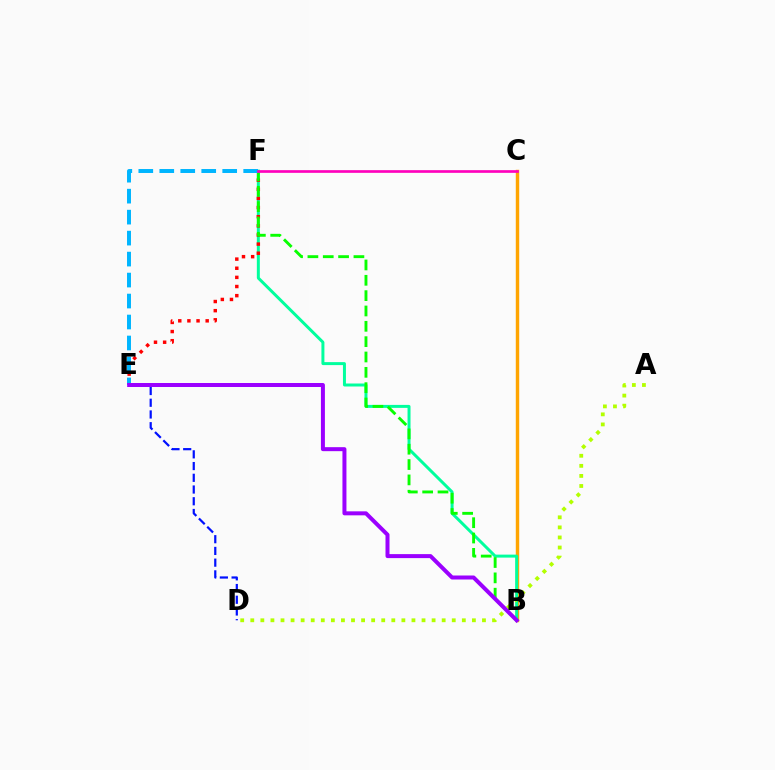{('B', 'C'): [{'color': '#ffa500', 'line_style': 'solid', 'thickness': 2.47}], ('B', 'F'): [{'color': '#00ff9d', 'line_style': 'solid', 'thickness': 2.15}, {'color': '#08ff00', 'line_style': 'dashed', 'thickness': 2.08}], ('E', 'F'): [{'color': '#ff0000', 'line_style': 'dotted', 'thickness': 2.48}, {'color': '#00b5ff', 'line_style': 'dashed', 'thickness': 2.85}], ('A', 'D'): [{'color': '#b3ff00', 'line_style': 'dotted', 'thickness': 2.74}], ('D', 'E'): [{'color': '#0010ff', 'line_style': 'dashed', 'thickness': 1.59}], ('B', 'E'): [{'color': '#9b00ff', 'line_style': 'solid', 'thickness': 2.88}], ('C', 'F'): [{'color': '#ff00bd', 'line_style': 'solid', 'thickness': 1.93}]}